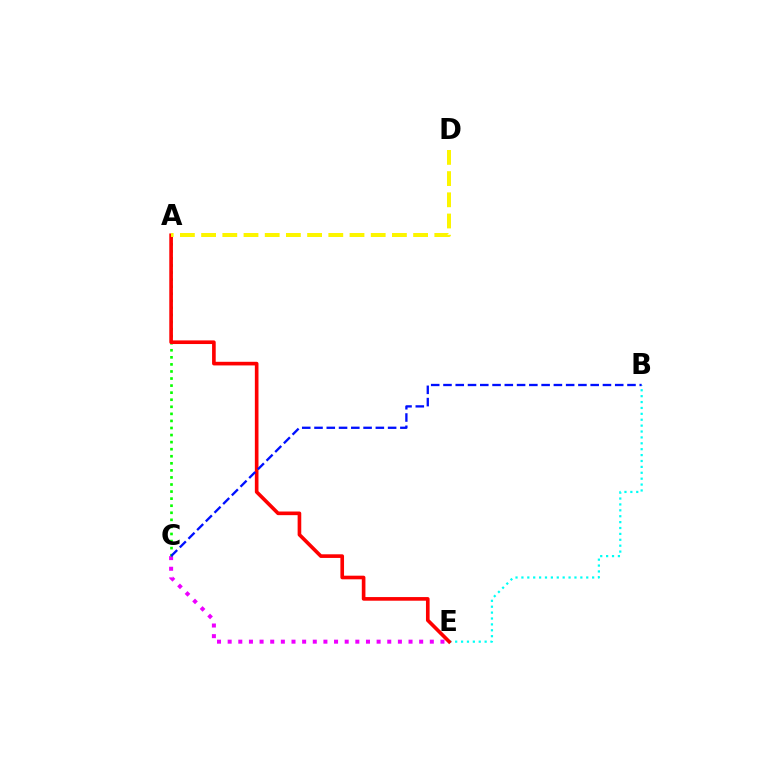{('B', 'E'): [{'color': '#00fff6', 'line_style': 'dotted', 'thickness': 1.6}], ('C', 'E'): [{'color': '#ee00ff', 'line_style': 'dotted', 'thickness': 2.89}], ('A', 'C'): [{'color': '#08ff00', 'line_style': 'dotted', 'thickness': 1.92}], ('A', 'E'): [{'color': '#ff0000', 'line_style': 'solid', 'thickness': 2.62}], ('B', 'C'): [{'color': '#0010ff', 'line_style': 'dashed', 'thickness': 1.67}], ('A', 'D'): [{'color': '#fcf500', 'line_style': 'dashed', 'thickness': 2.88}]}